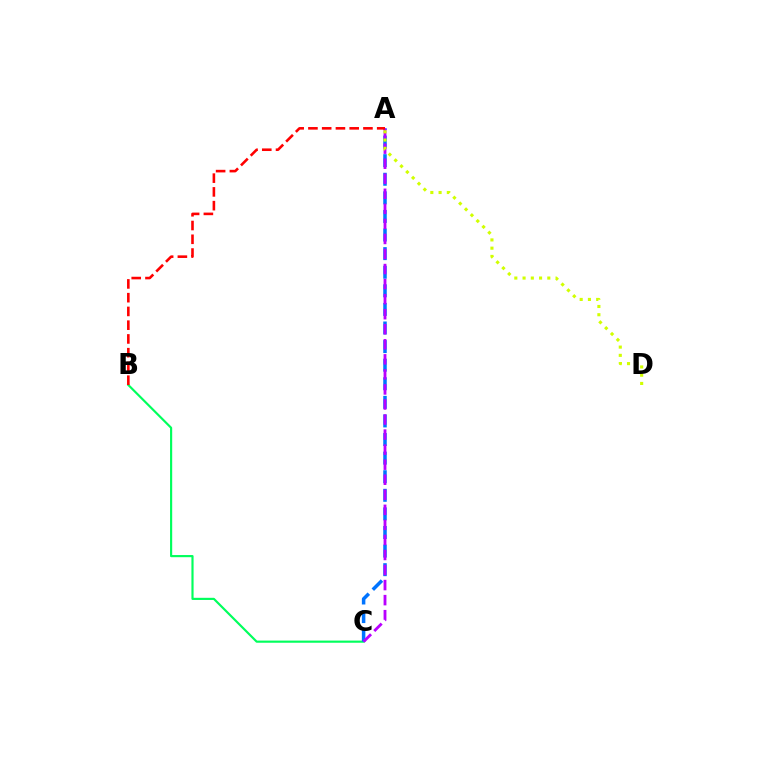{('B', 'C'): [{'color': '#00ff5c', 'line_style': 'solid', 'thickness': 1.56}], ('A', 'C'): [{'color': '#0074ff', 'line_style': 'dashed', 'thickness': 2.53}, {'color': '#b900ff', 'line_style': 'dashed', 'thickness': 2.04}], ('A', 'B'): [{'color': '#ff0000', 'line_style': 'dashed', 'thickness': 1.87}], ('A', 'D'): [{'color': '#d1ff00', 'line_style': 'dotted', 'thickness': 2.24}]}